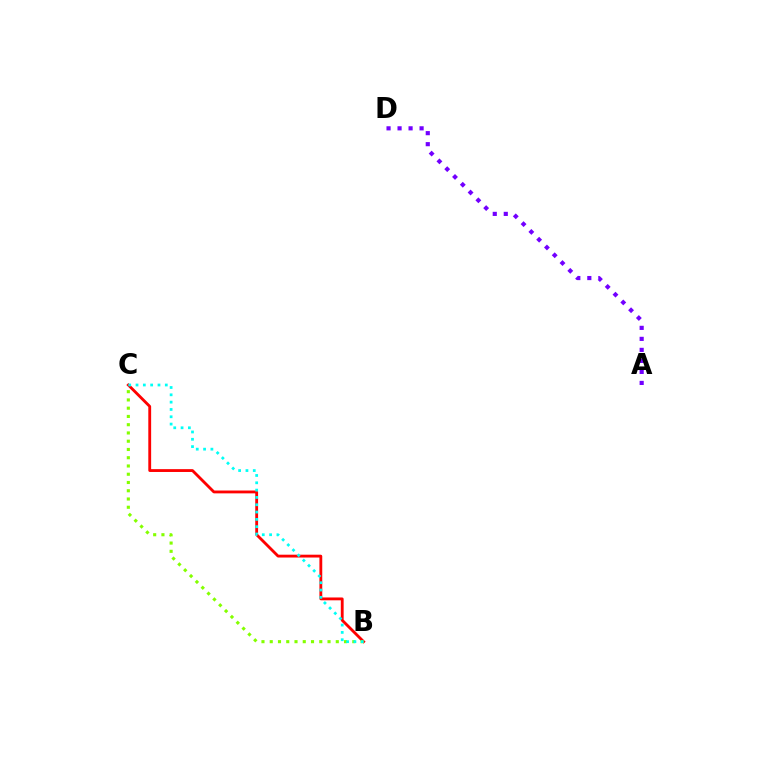{('B', 'C'): [{'color': '#ff0000', 'line_style': 'solid', 'thickness': 2.04}, {'color': '#84ff00', 'line_style': 'dotted', 'thickness': 2.24}, {'color': '#00fff6', 'line_style': 'dotted', 'thickness': 1.99}], ('A', 'D'): [{'color': '#7200ff', 'line_style': 'dotted', 'thickness': 2.99}]}